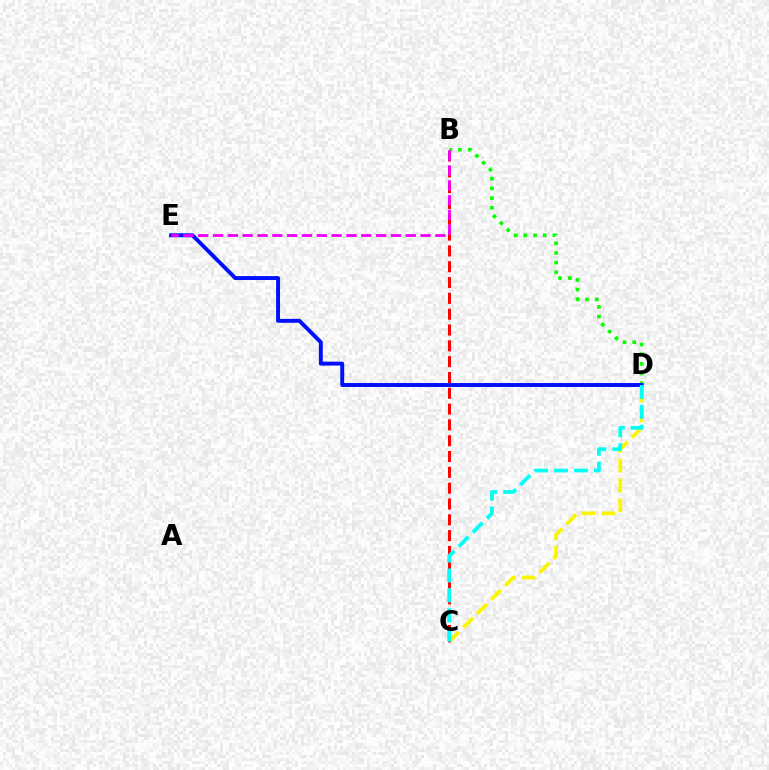{('C', 'D'): [{'color': '#fcf500', 'line_style': 'dashed', 'thickness': 2.69}, {'color': '#00fff6', 'line_style': 'dashed', 'thickness': 2.7}], ('B', 'C'): [{'color': '#ff0000', 'line_style': 'dashed', 'thickness': 2.15}], ('B', 'D'): [{'color': '#08ff00', 'line_style': 'dotted', 'thickness': 2.63}], ('D', 'E'): [{'color': '#0010ff', 'line_style': 'solid', 'thickness': 2.83}], ('B', 'E'): [{'color': '#ee00ff', 'line_style': 'dashed', 'thickness': 2.01}]}